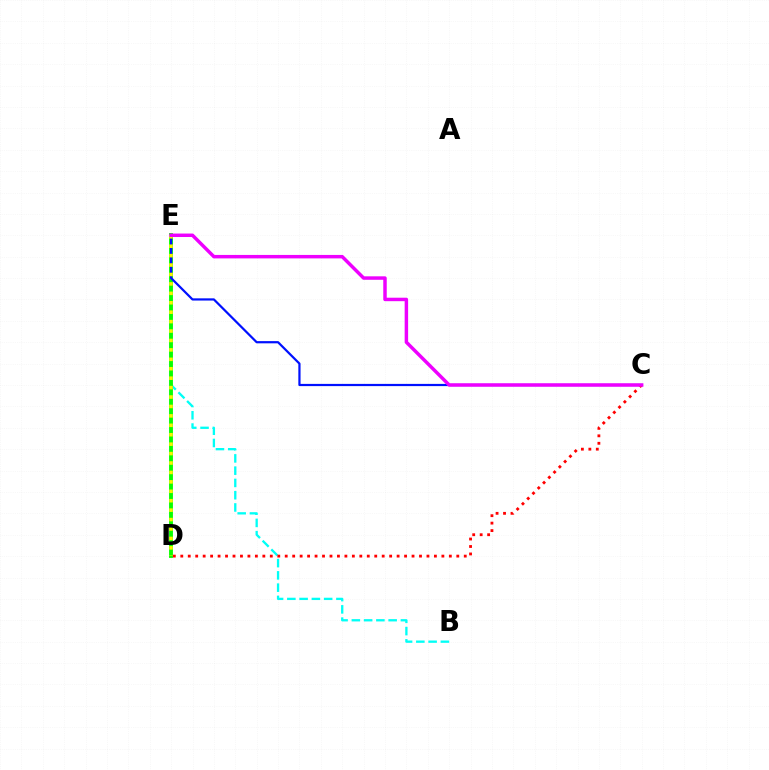{('B', 'E'): [{'color': '#00fff6', 'line_style': 'dashed', 'thickness': 1.67}], ('D', 'E'): [{'color': '#08ff00', 'line_style': 'solid', 'thickness': 2.78}, {'color': '#fcf500', 'line_style': 'dotted', 'thickness': 2.56}], ('C', 'E'): [{'color': '#0010ff', 'line_style': 'solid', 'thickness': 1.59}, {'color': '#ee00ff', 'line_style': 'solid', 'thickness': 2.5}], ('C', 'D'): [{'color': '#ff0000', 'line_style': 'dotted', 'thickness': 2.03}]}